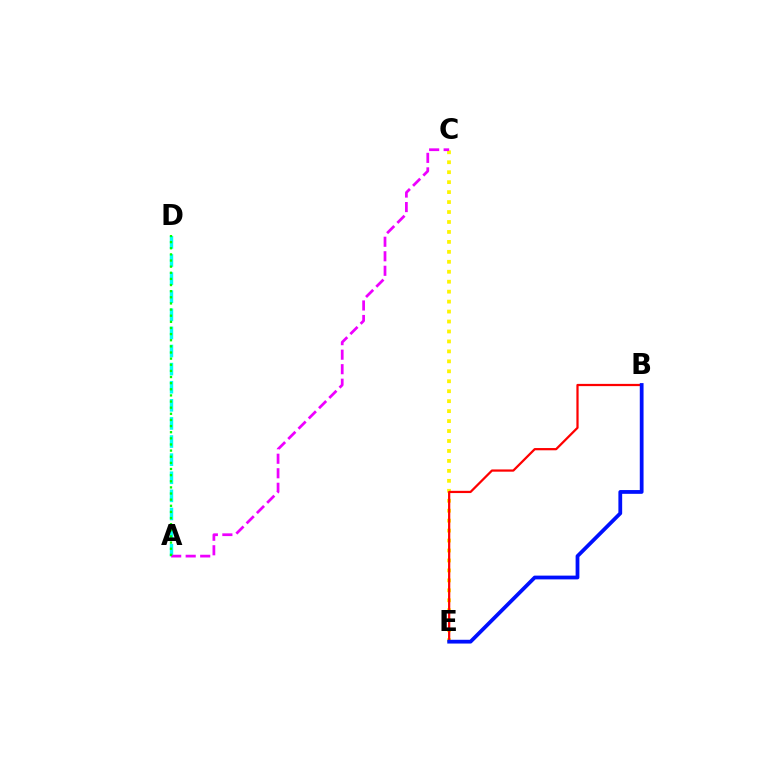{('C', 'E'): [{'color': '#fcf500', 'line_style': 'dotted', 'thickness': 2.71}], ('B', 'E'): [{'color': '#ff0000', 'line_style': 'solid', 'thickness': 1.61}, {'color': '#0010ff', 'line_style': 'solid', 'thickness': 2.71}], ('A', 'D'): [{'color': '#00fff6', 'line_style': 'dashed', 'thickness': 2.46}, {'color': '#08ff00', 'line_style': 'dotted', 'thickness': 1.67}], ('A', 'C'): [{'color': '#ee00ff', 'line_style': 'dashed', 'thickness': 1.97}]}